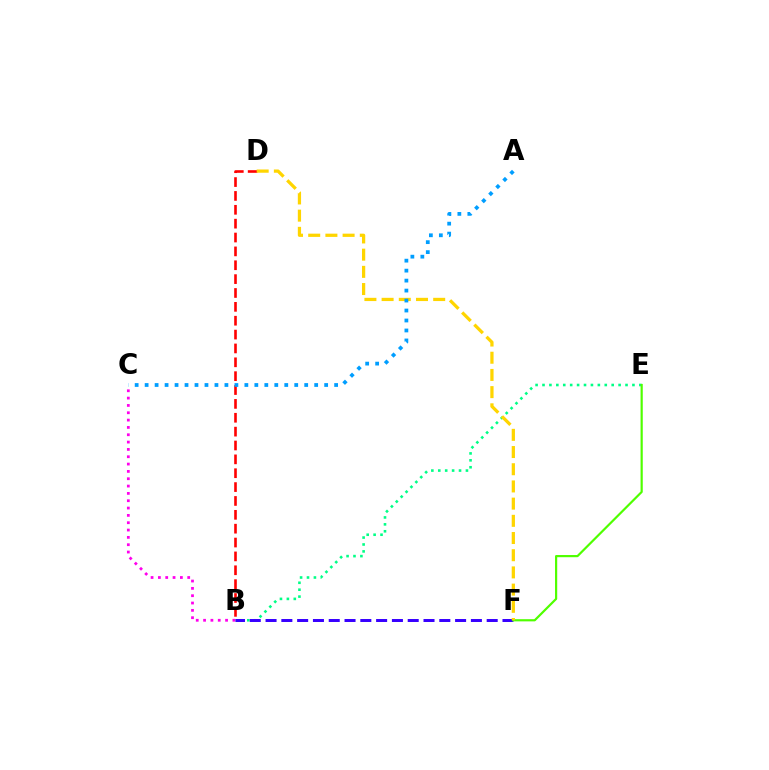{('B', 'E'): [{'color': '#00ff86', 'line_style': 'dotted', 'thickness': 1.88}], ('B', 'F'): [{'color': '#3700ff', 'line_style': 'dashed', 'thickness': 2.15}], ('E', 'F'): [{'color': '#4fff00', 'line_style': 'solid', 'thickness': 1.58}], ('B', 'D'): [{'color': '#ff0000', 'line_style': 'dashed', 'thickness': 1.88}], ('D', 'F'): [{'color': '#ffd500', 'line_style': 'dashed', 'thickness': 2.34}], ('A', 'C'): [{'color': '#009eff', 'line_style': 'dotted', 'thickness': 2.71}], ('B', 'C'): [{'color': '#ff00ed', 'line_style': 'dotted', 'thickness': 1.99}]}